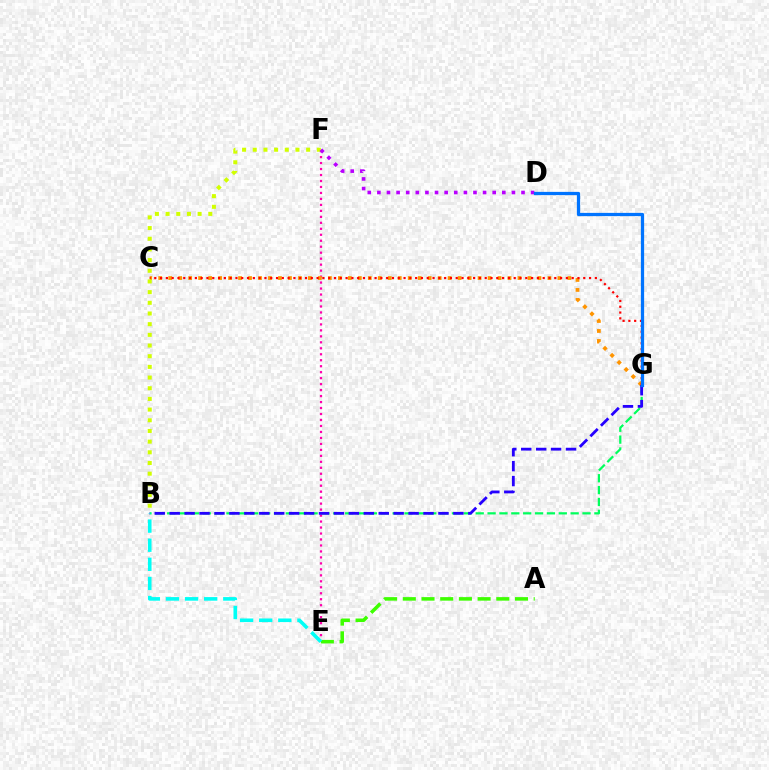{('E', 'F'): [{'color': '#ff00ac', 'line_style': 'dotted', 'thickness': 1.62}], ('C', 'G'): [{'color': '#ff9400', 'line_style': 'dotted', 'thickness': 2.71}, {'color': '#ff0000', 'line_style': 'dotted', 'thickness': 1.58}], ('A', 'E'): [{'color': '#3dff00', 'line_style': 'dashed', 'thickness': 2.54}], ('B', 'G'): [{'color': '#00ff5c', 'line_style': 'dashed', 'thickness': 1.61}, {'color': '#2500ff', 'line_style': 'dashed', 'thickness': 2.03}], ('B', 'E'): [{'color': '#00fff6', 'line_style': 'dashed', 'thickness': 2.6}], ('B', 'F'): [{'color': '#d1ff00', 'line_style': 'dotted', 'thickness': 2.9}], ('D', 'F'): [{'color': '#b900ff', 'line_style': 'dotted', 'thickness': 2.61}], ('D', 'G'): [{'color': '#0074ff', 'line_style': 'solid', 'thickness': 2.34}]}